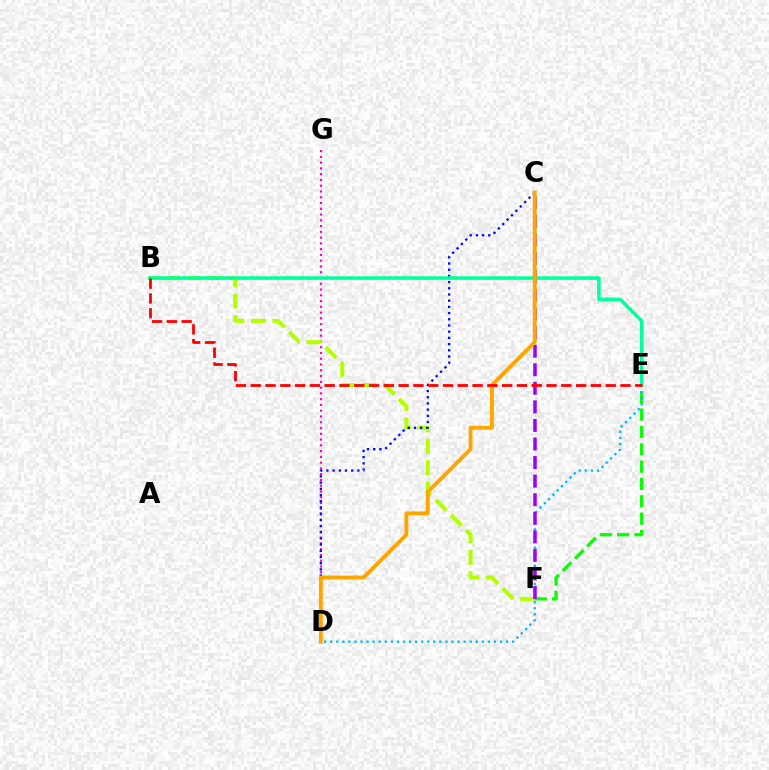{('D', 'G'): [{'color': '#ff00bd', 'line_style': 'dotted', 'thickness': 1.57}], ('B', 'F'): [{'color': '#b3ff00', 'line_style': 'dashed', 'thickness': 2.91}], ('E', 'F'): [{'color': '#08ff00', 'line_style': 'dashed', 'thickness': 2.36}], ('C', 'D'): [{'color': '#0010ff', 'line_style': 'dotted', 'thickness': 1.68}, {'color': '#ffa500', 'line_style': 'solid', 'thickness': 2.77}], ('D', 'E'): [{'color': '#00b5ff', 'line_style': 'dotted', 'thickness': 1.65}], ('C', 'F'): [{'color': '#9b00ff', 'line_style': 'dashed', 'thickness': 2.52}], ('B', 'E'): [{'color': '#00ff9d', 'line_style': 'solid', 'thickness': 2.56}, {'color': '#ff0000', 'line_style': 'dashed', 'thickness': 2.01}]}